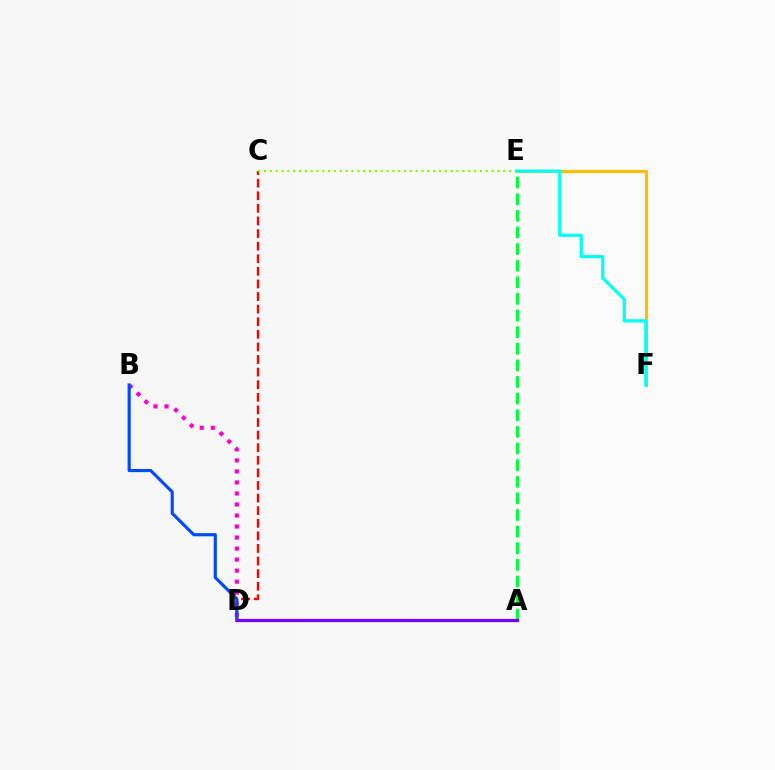{('E', 'F'): [{'color': '#ffbd00', 'line_style': 'solid', 'thickness': 2.27}, {'color': '#00fff6', 'line_style': 'solid', 'thickness': 2.32}], ('C', 'D'): [{'color': '#ff0000', 'line_style': 'dashed', 'thickness': 1.71}], ('C', 'E'): [{'color': '#84ff00', 'line_style': 'dotted', 'thickness': 1.59}], ('B', 'D'): [{'color': '#ff00cf', 'line_style': 'dotted', 'thickness': 2.99}, {'color': '#004bff', 'line_style': 'solid', 'thickness': 2.27}], ('A', 'E'): [{'color': '#00ff39', 'line_style': 'dashed', 'thickness': 2.26}], ('A', 'D'): [{'color': '#7200ff', 'line_style': 'solid', 'thickness': 2.35}]}